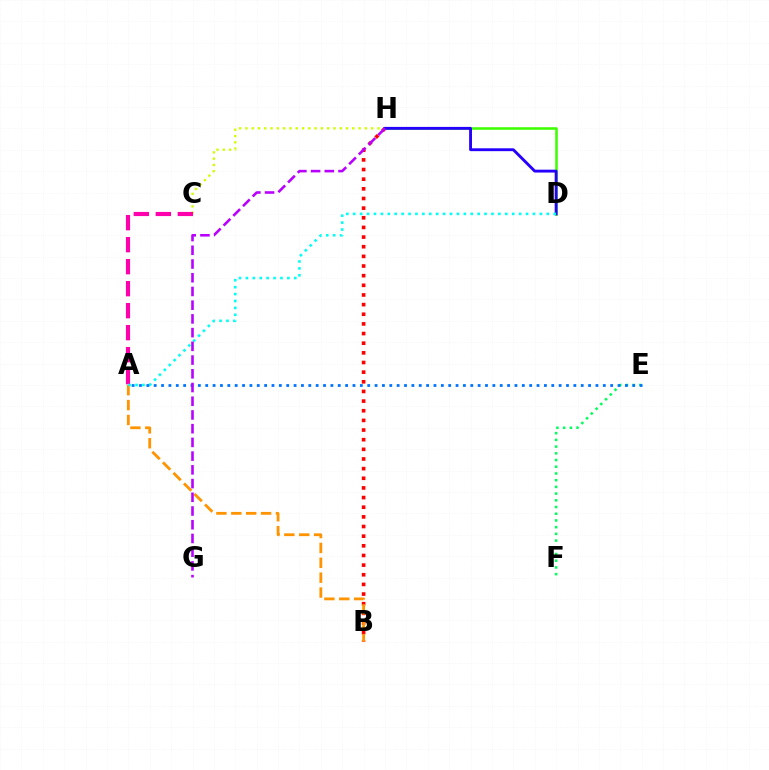{('B', 'H'): [{'color': '#ff0000', 'line_style': 'dotted', 'thickness': 2.62}], ('C', 'H'): [{'color': '#d1ff00', 'line_style': 'dotted', 'thickness': 1.71}], ('A', 'C'): [{'color': '#ff00ac', 'line_style': 'dashed', 'thickness': 2.99}], ('A', 'B'): [{'color': '#ff9400', 'line_style': 'dashed', 'thickness': 2.02}], ('D', 'H'): [{'color': '#3dff00', 'line_style': 'solid', 'thickness': 1.84}, {'color': '#2500ff', 'line_style': 'solid', 'thickness': 2.07}], ('E', 'F'): [{'color': '#00ff5c', 'line_style': 'dotted', 'thickness': 1.82}], ('A', 'D'): [{'color': '#00fff6', 'line_style': 'dotted', 'thickness': 1.88}], ('A', 'E'): [{'color': '#0074ff', 'line_style': 'dotted', 'thickness': 2.0}], ('G', 'H'): [{'color': '#b900ff', 'line_style': 'dashed', 'thickness': 1.86}]}